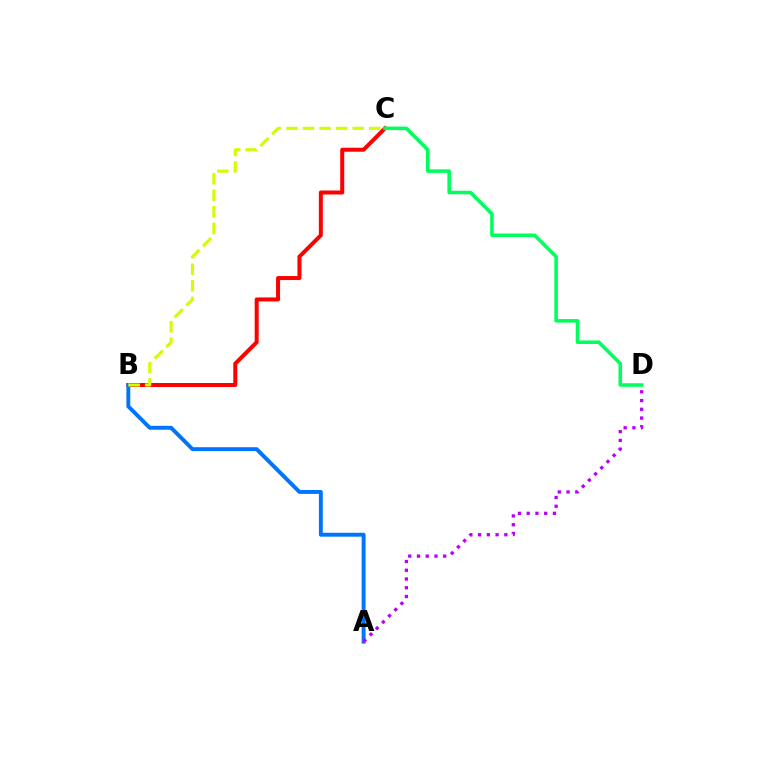{('B', 'C'): [{'color': '#ff0000', 'line_style': 'solid', 'thickness': 2.88}, {'color': '#d1ff00', 'line_style': 'dashed', 'thickness': 2.25}], ('A', 'B'): [{'color': '#0074ff', 'line_style': 'solid', 'thickness': 2.81}], ('A', 'D'): [{'color': '#b900ff', 'line_style': 'dotted', 'thickness': 2.38}], ('C', 'D'): [{'color': '#00ff5c', 'line_style': 'solid', 'thickness': 2.56}]}